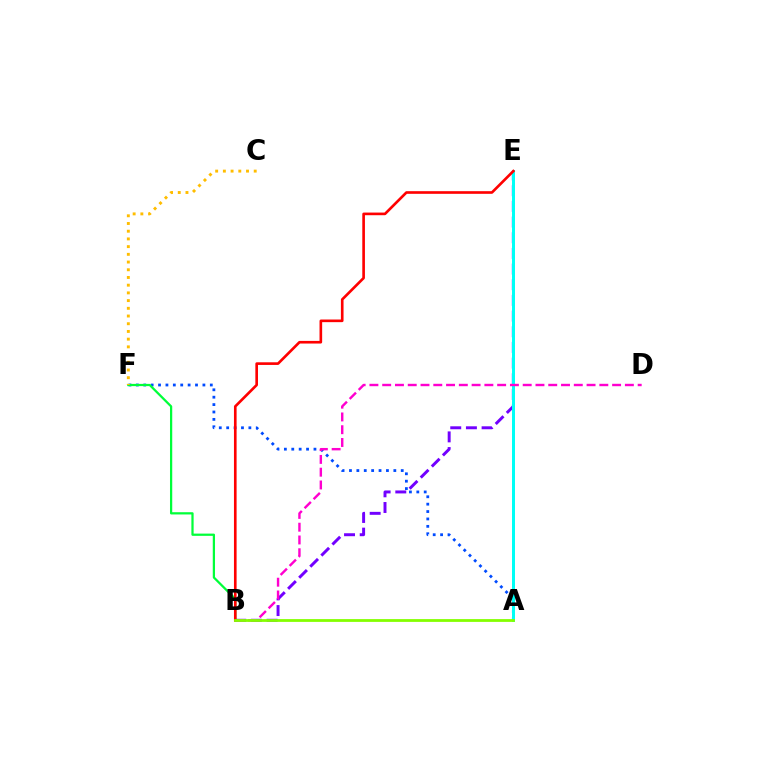{('B', 'E'): [{'color': '#7200ff', 'line_style': 'dashed', 'thickness': 2.13}, {'color': '#ff0000', 'line_style': 'solid', 'thickness': 1.9}], ('A', 'F'): [{'color': '#004bff', 'line_style': 'dotted', 'thickness': 2.01}], ('B', 'F'): [{'color': '#00ff39', 'line_style': 'solid', 'thickness': 1.62}], ('A', 'E'): [{'color': '#00fff6', 'line_style': 'solid', 'thickness': 2.16}], ('C', 'F'): [{'color': '#ffbd00', 'line_style': 'dotted', 'thickness': 2.09}], ('B', 'D'): [{'color': '#ff00cf', 'line_style': 'dashed', 'thickness': 1.74}], ('A', 'B'): [{'color': '#84ff00', 'line_style': 'solid', 'thickness': 2.01}]}